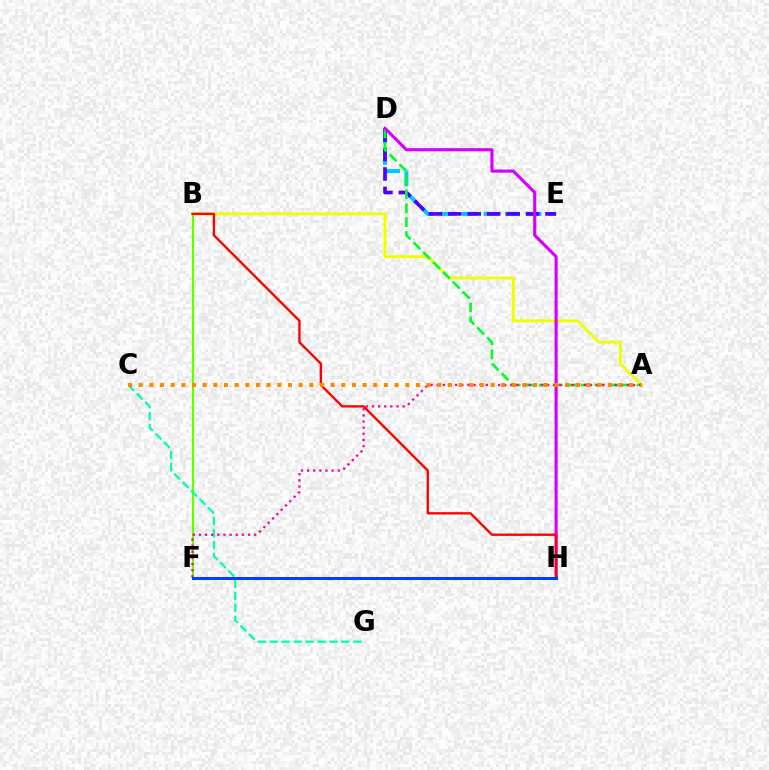{('A', 'B'): [{'color': '#eeff00', 'line_style': 'solid', 'thickness': 2.08}], ('B', 'F'): [{'color': '#66ff00', 'line_style': 'solid', 'thickness': 1.56}], ('C', 'G'): [{'color': '#00ffaf', 'line_style': 'dashed', 'thickness': 1.62}], ('D', 'E'): [{'color': '#00c7ff', 'line_style': 'dashed', 'thickness': 2.91}, {'color': '#4f00ff', 'line_style': 'dashed', 'thickness': 2.64}], ('A', 'D'): [{'color': '#00ff27', 'line_style': 'dashed', 'thickness': 1.9}], ('A', 'F'): [{'color': '#ff00a0', 'line_style': 'dotted', 'thickness': 1.67}], ('D', 'H'): [{'color': '#d600ff', 'line_style': 'solid', 'thickness': 2.25}], ('B', 'H'): [{'color': '#ff0000', 'line_style': 'solid', 'thickness': 1.69}], ('A', 'C'): [{'color': '#ff8800', 'line_style': 'dotted', 'thickness': 2.9}], ('F', 'H'): [{'color': '#003fff', 'line_style': 'solid', 'thickness': 2.17}]}